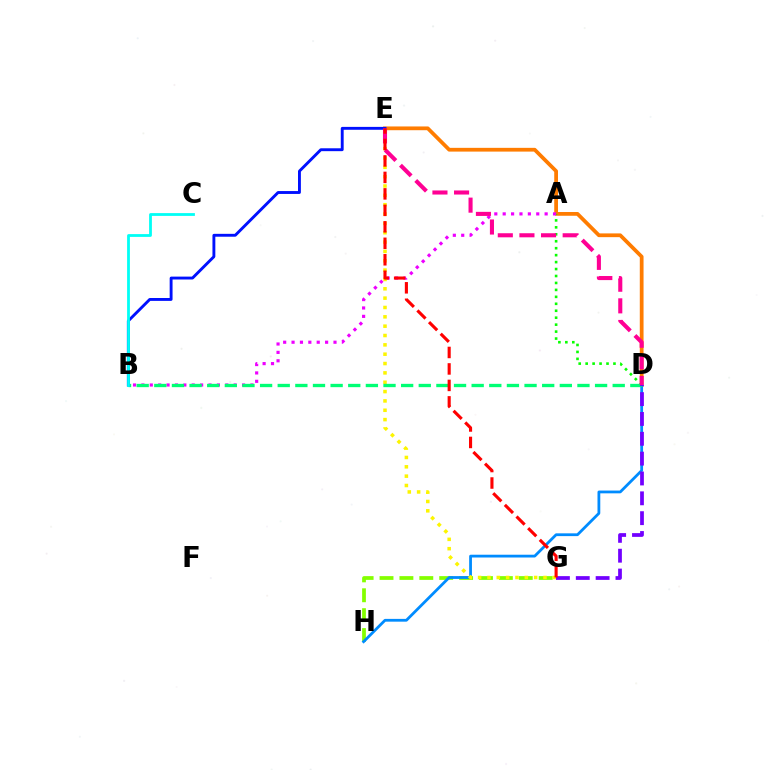{('G', 'H'): [{'color': '#84ff00', 'line_style': 'dashed', 'thickness': 2.7}], ('D', 'E'): [{'color': '#ff7c00', 'line_style': 'solid', 'thickness': 2.71}, {'color': '#ff0094', 'line_style': 'dashed', 'thickness': 2.94}], ('D', 'H'): [{'color': '#008cff', 'line_style': 'solid', 'thickness': 2.0}], ('A', 'D'): [{'color': '#08ff00', 'line_style': 'dotted', 'thickness': 1.89}], ('A', 'B'): [{'color': '#ee00ff', 'line_style': 'dotted', 'thickness': 2.28}], ('E', 'G'): [{'color': '#fcf500', 'line_style': 'dotted', 'thickness': 2.54}, {'color': '#ff0000', 'line_style': 'dashed', 'thickness': 2.24}], ('B', 'D'): [{'color': '#00ff74', 'line_style': 'dashed', 'thickness': 2.4}], ('D', 'G'): [{'color': '#7200ff', 'line_style': 'dashed', 'thickness': 2.7}], ('B', 'E'): [{'color': '#0010ff', 'line_style': 'solid', 'thickness': 2.08}], ('B', 'C'): [{'color': '#00fff6', 'line_style': 'solid', 'thickness': 2.01}]}